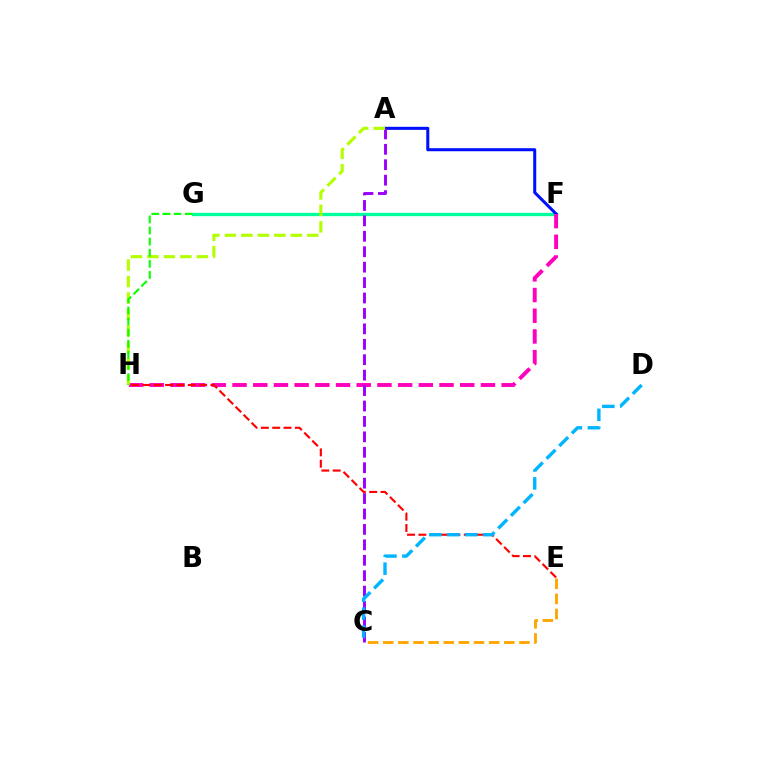{('F', 'G'): [{'color': '#00ff9d', 'line_style': 'solid', 'thickness': 2.39}], ('A', 'F'): [{'color': '#0010ff', 'line_style': 'solid', 'thickness': 2.2}], ('F', 'H'): [{'color': '#ff00bd', 'line_style': 'dashed', 'thickness': 2.81}], ('E', 'H'): [{'color': '#ff0000', 'line_style': 'dashed', 'thickness': 1.54}], ('A', 'C'): [{'color': '#9b00ff', 'line_style': 'dashed', 'thickness': 2.1}], ('C', 'E'): [{'color': '#ffa500', 'line_style': 'dashed', 'thickness': 2.06}], ('C', 'D'): [{'color': '#00b5ff', 'line_style': 'dashed', 'thickness': 2.44}], ('A', 'H'): [{'color': '#b3ff00', 'line_style': 'dashed', 'thickness': 2.24}], ('G', 'H'): [{'color': '#08ff00', 'line_style': 'dashed', 'thickness': 1.51}]}